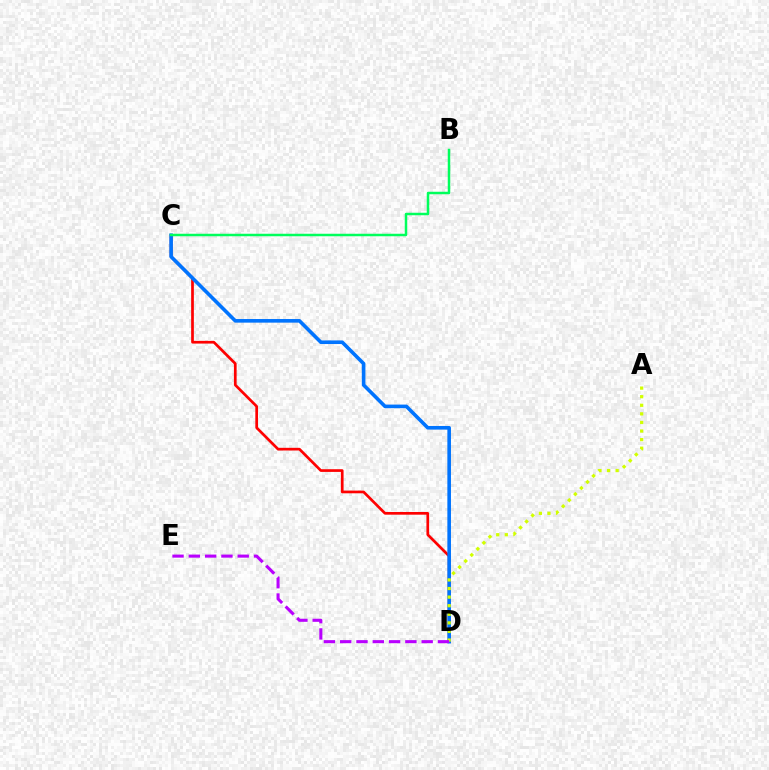{('C', 'D'): [{'color': '#ff0000', 'line_style': 'solid', 'thickness': 1.94}, {'color': '#0074ff', 'line_style': 'solid', 'thickness': 2.6}], ('A', 'D'): [{'color': '#d1ff00', 'line_style': 'dotted', 'thickness': 2.33}], ('D', 'E'): [{'color': '#b900ff', 'line_style': 'dashed', 'thickness': 2.21}], ('B', 'C'): [{'color': '#00ff5c', 'line_style': 'solid', 'thickness': 1.79}]}